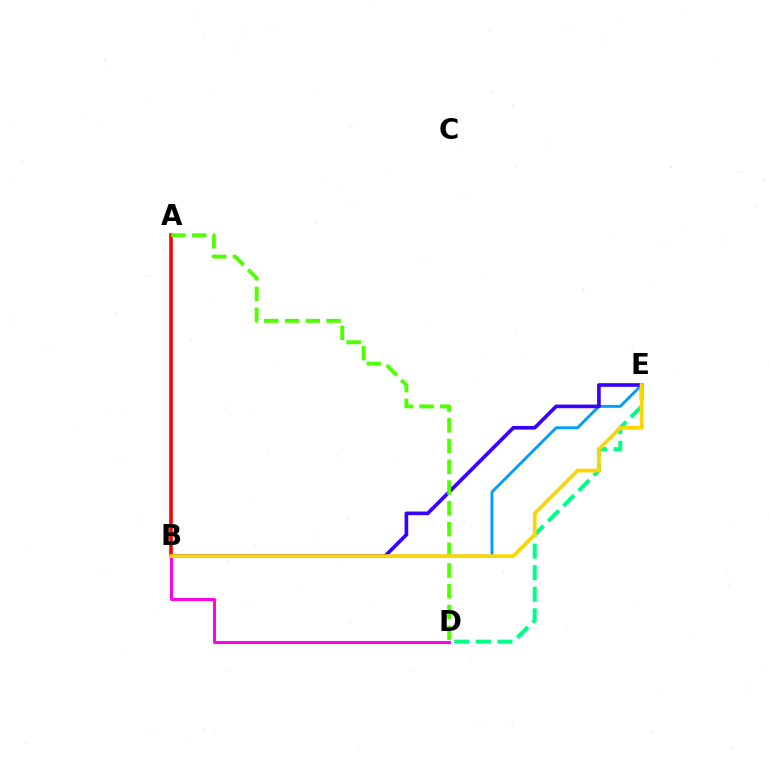{('B', 'D'): [{'color': '#ff00ed', 'line_style': 'solid', 'thickness': 2.14}], ('B', 'E'): [{'color': '#009eff', 'line_style': 'solid', 'thickness': 2.08}, {'color': '#3700ff', 'line_style': 'solid', 'thickness': 2.62}, {'color': '#ffd500', 'line_style': 'solid', 'thickness': 2.67}], ('A', 'B'): [{'color': '#ff0000', 'line_style': 'solid', 'thickness': 2.59}], ('D', 'E'): [{'color': '#00ff86', 'line_style': 'dashed', 'thickness': 2.93}], ('A', 'D'): [{'color': '#4fff00', 'line_style': 'dashed', 'thickness': 2.82}]}